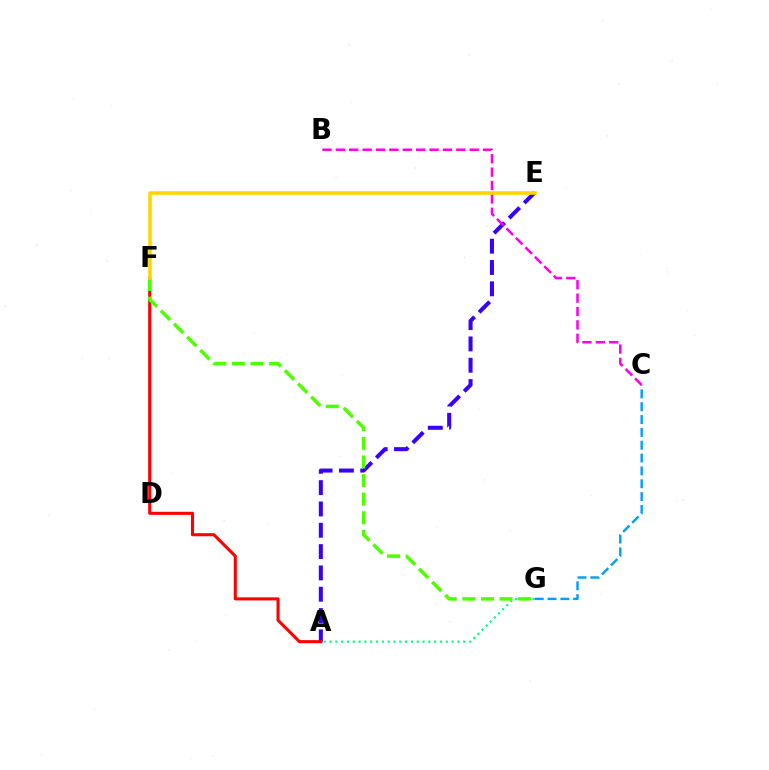{('A', 'E'): [{'color': '#3700ff', 'line_style': 'dashed', 'thickness': 2.9}], ('A', 'G'): [{'color': '#00ff86', 'line_style': 'dotted', 'thickness': 1.58}], ('B', 'C'): [{'color': '#ff00ed', 'line_style': 'dashed', 'thickness': 1.82}], ('A', 'F'): [{'color': '#ff0000', 'line_style': 'solid', 'thickness': 2.22}], ('F', 'G'): [{'color': '#4fff00', 'line_style': 'dashed', 'thickness': 2.53}], ('C', 'G'): [{'color': '#009eff', 'line_style': 'dashed', 'thickness': 1.74}], ('E', 'F'): [{'color': '#ffd500', 'line_style': 'solid', 'thickness': 2.56}]}